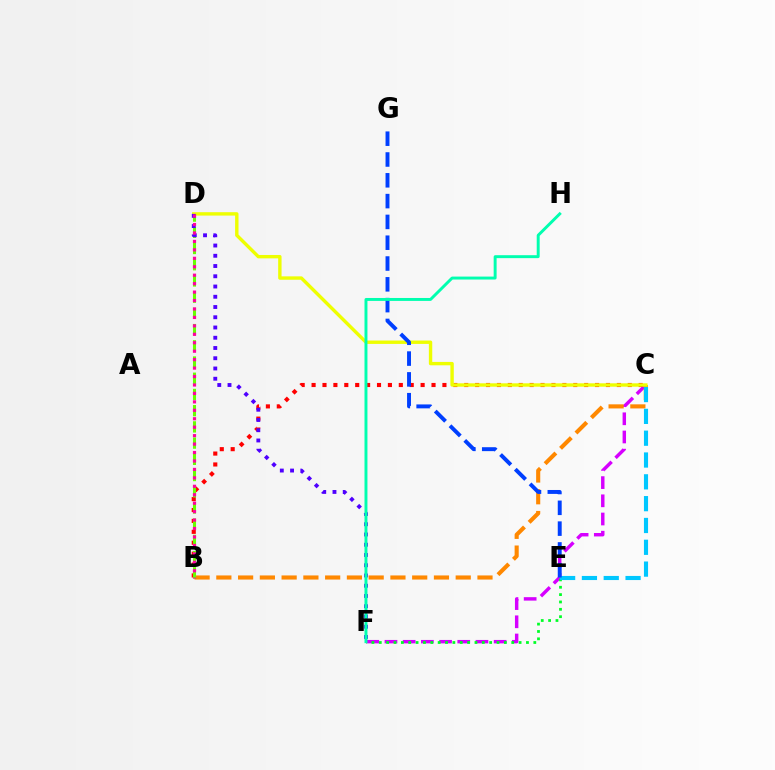{('C', 'F'): [{'color': '#d600ff', 'line_style': 'dashed', 'thickness': 2.47}], ('E', 'F'): [{'color': '#00ff27', 'line_style': 'dotted', 'thickness': 2.0}], ('B', 'C'): [{'color': '#ff8800', 'line_style': 'dashed', 'thickness': 2.96}, {'color': '#ff0000', 'line_style': 'dotted', 'thickness': 2.96}], ('B', 'D'): [{'color': '#66ff00', 'line_style': 'dashed', 'thickness': 2.2}, {'color': '#ff00a0', 'line_style': 'dotted', 'thickness': 2.29}], ('C', 'D'): [{'color': '#eeff00', 'line_style': 'solid', 'thickness': 2.44}], ('C', 'E'): [{'color': '#00c7ff', 'line_style': 'dashed', 'thickness': 2.96}], ('E', 'G'): [{'color': '#003fff', 'line_style': 'dashed', 'thickness': 2.83}], ('D', 'F'): [{'color': '#4f00ff', 'line_style': 'dotted', 'thickness': 2.78}], ('F', 'H'): [{'color': '#00ffaf', 'line_style': 'solid', 'thickness': 2.12}]}